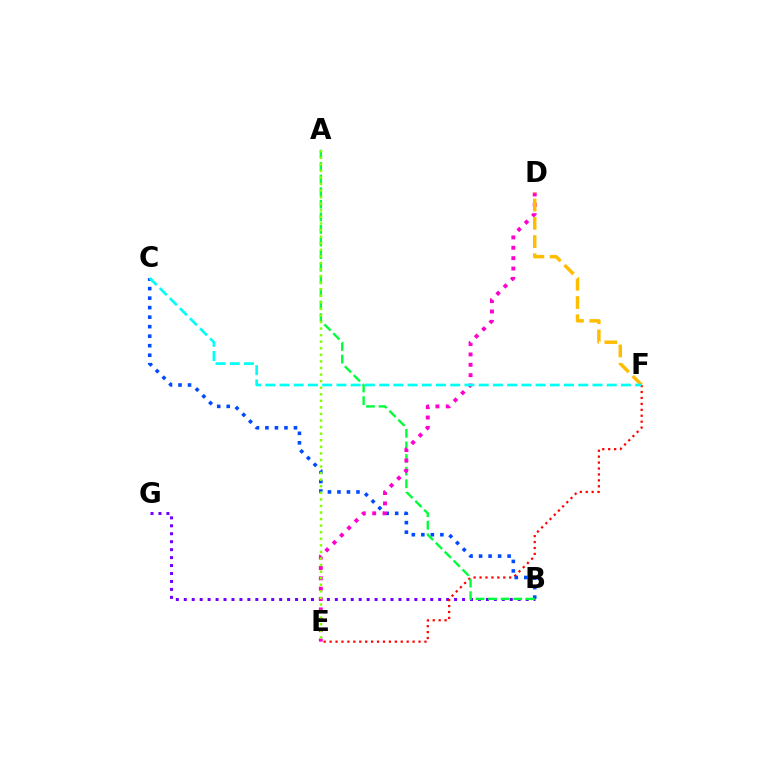{('B', 'G'): [{'color': '#7200ff', 'line_style': 'dotted', 'thickness': 2.16}], ('B', 'C'): [{'color': '#004bff', 'line_style': 'dotted', 'thickness': 2.58}], ('E', 'F'): [{'color': '#ff0000', 'line_style': 'dotted', 'thickness': 1.61}], ('A', 'B'): [{'color': '#00ff39', 'line_style': 'dashed', 'thickness': 1.71}], ('D', 'E'): [{'color': '#ff00cf', 'line_style': 'dotted', 'thickness': 2.82}], ('A', 'E'): [{'color': '#84ff00', 'line_style': 'dotted', 'thickness': 1.78}], ('D', 'F'): [{'color': '#ffbd00', 'line_style': 'dashed', 'thickness': 2.48}], ('C', 'F'): [{'color': '#00fff6', 'line_style': 'dashed', 'thickness': 1.93}]}